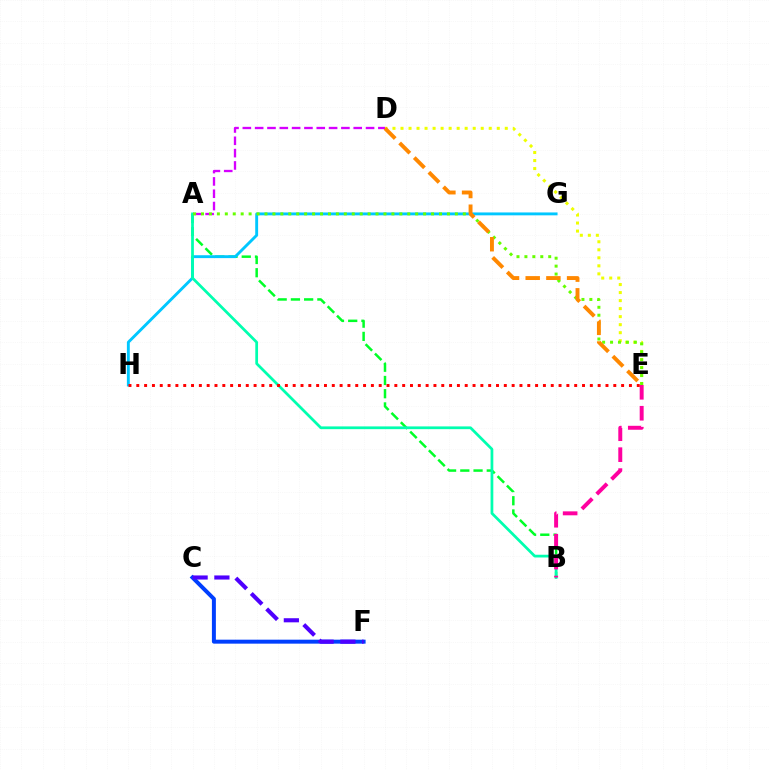{('C', 'F'): [{'color': '#003fff', 'line_style': 'solid', 'thickness': 2.86}, {'color': '#4f00ff', 'line_style': 'dashed', 'thickness': 2.96}], ('A', 'B'): [{'color': '#00ff27', 'line_style': 'dashed', 'thickness': 1.8}, {'color': '#00ffaf', 'line_style': 'solid', 'thickness': 1.98}], ('A', 'D'): [{'color': '#d600ff', 'line_style': 'dashed', 'thickness': 1.67}], ('D', 'E'): [{'color': '#eeff00', 'line_style': 'dotted', 'thickness': 2.18}, {'color': '#ff8800', 'line_style': 'dashed', 'thickness': 2.81}], ('G', 'H'): [{'color': '#00c7ff', 'line_style': 'solid', 'thickness': 2.08}], ('A', 'E'): [{'color': '#66ff00', 'line_style': 'dotted', 'thickness': 2.16}], ('B', 'E'): [{'color': '#ff00a0', 'line_style': 'dashed', 'thickness': 2.84}], ('E', 'H'): [{'color': '#ff0000', 'line_style': 'dotted', 'thickness': 2.12}]}